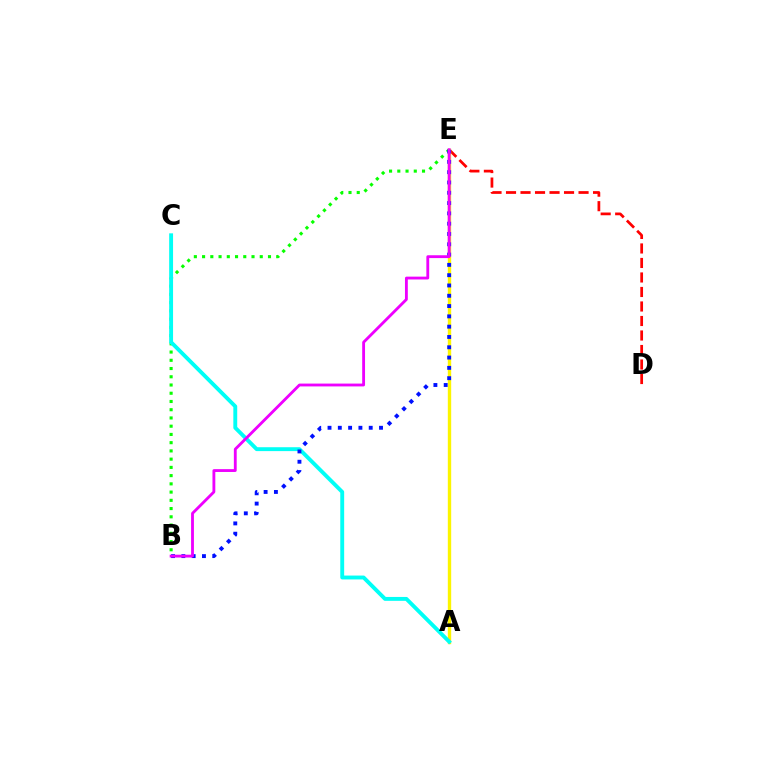{('D', 'E'): [{'color': '#ff0000', 'line_style': 'dashed', 'thickness': 1.97}], ('A', 'E'): [{'color': '#fcf500', 'line_style': 'solid', 'thickness': 2.43}], ('B', 'E'): [{'color': '#08ff00', 'line_style': 'dotted', 'thickness': 2.24}, {'color': '#0010ff', 'line_style': 'dotted', 'thickness': 2.8}, {'color': '#ee00ff', 'line_style': 'solid', 'thickness': 2.04}], ('A', 'C'): [{'color': '#00fff6', 'line_style': 'solid', 'thickness': 2.8}]}